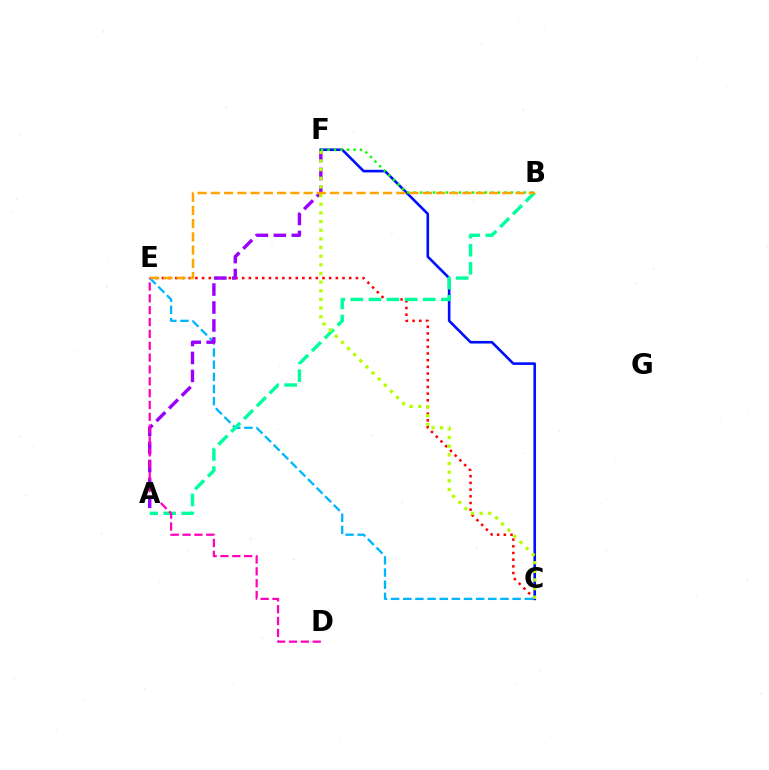{('C', 'E'): [{'color': '#ff0000', 'line_style': 'dotted', 'thickness': 1.82}, {'color': '#00b5ff', 'line_style': 'dashed', 'thickness': 1.65}], ('A', 'F'): [{'color': '#9b00ff', 'line_style': 'dashed', 'thickness': 2.44}], ('C', 'F'): [{'color': '#0010ff', 'line_style': 'solid', 'thickness': 1.89}, {'color': '#b3ff00', 'line_style': 'dotted', 'thickness': 2.35}], ('B', 'F'): [{'color': '#08ff00', 'line_style': 'dotted', 'thickness': 1.76}], ('A', 'B'): [{'color': '#00ff9d', 'line_style': 'dashed', 'thickness': 2.46}], ('B', 'E'): [{'color': '#ffa500', 'line_style': 'dashed', 'thickness': 1.8}], ('D', 'E'): [{'color': '#ff00bd', 'line_style': 'dashed', 'thickness': 1.61}]}